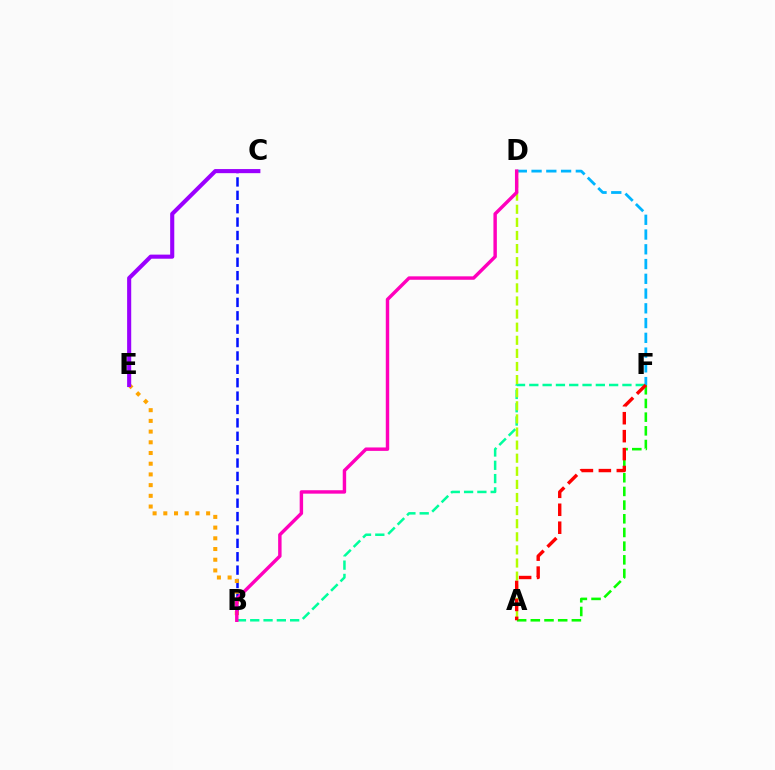{('A', 'F'): [{'color': '#08ff00', 'line_style': 'dashed', 'thickness': 1.86}, {'color': '#ff0000', 'line_style': 'dashed', 'thickness': 2.44}], ('D', 'F'): [{'color': '#00b5ff', 'line_style': 'dashed', 'thickness': 2.0}], ('B', 'C'): [{'color': '#0010ff', 'line_style': 'dashed', 'thickness': 1.82}], ('B', 'F'): [{'color': '#00ff9d', 'line_style': 'dashed', 'thickness': 1.81}], ('A', 'D'): [{'color': '#b3ff00', 'line_style': 'dashed', 'thickness': 1.78}], ('B', 'E'): [{'color': '#ffa500', 'line_style': 'dotted', 'thickness': 2.91}], ('C', 'E'): [{'color': '#9b00ff', 'line_style': 'solid', 'thickness': 2.95}], ('B', 'D'): [{'color': '#ff00bd', 'line_style': 'solid', 'thickness': 2.47}]}